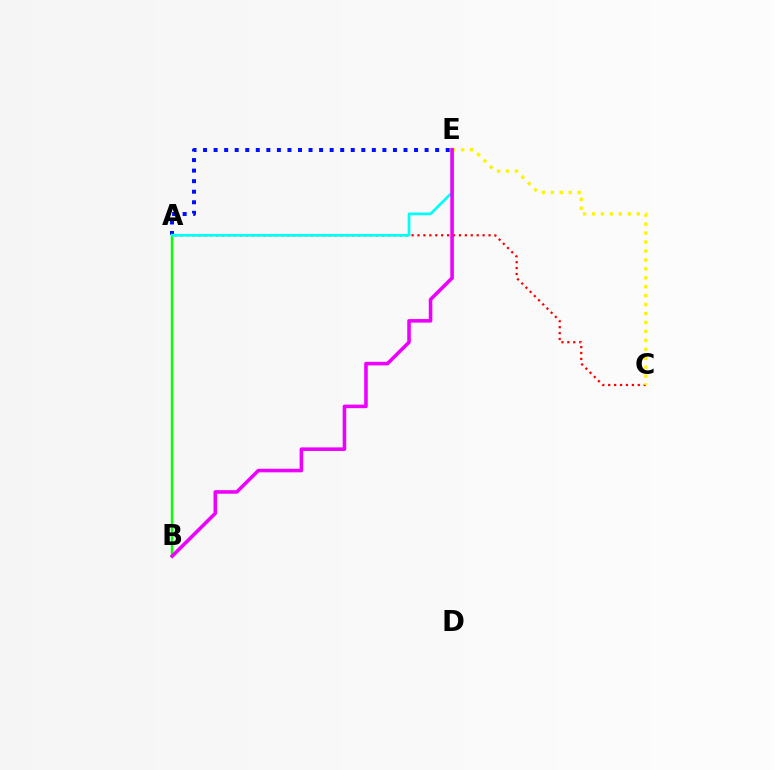{('A', 'C'): [{'color': '#ff0000', 'line_style': 'dotted', 'thickness': 1.61}], ('A', 'E'): [{'color': '#0010ff', 'line_style': 'dotted', 'thickness': 2.87}, {'color': '#00fff6', 'line_style': 'solid', 'thickness': 1.95}], ('A', 'B'): [{'color': '#08ff00', 'line_style': 'solid', 'thickness': 1.76}], ('C', 'E'): [{'color': '#fcf500', 'line_style': 'dotted', 'thickness': 2.43}], ('B', 'E'): [{'color': '#ee00ff', 'line_style': 'solid', 'thickness': 2.57}]}